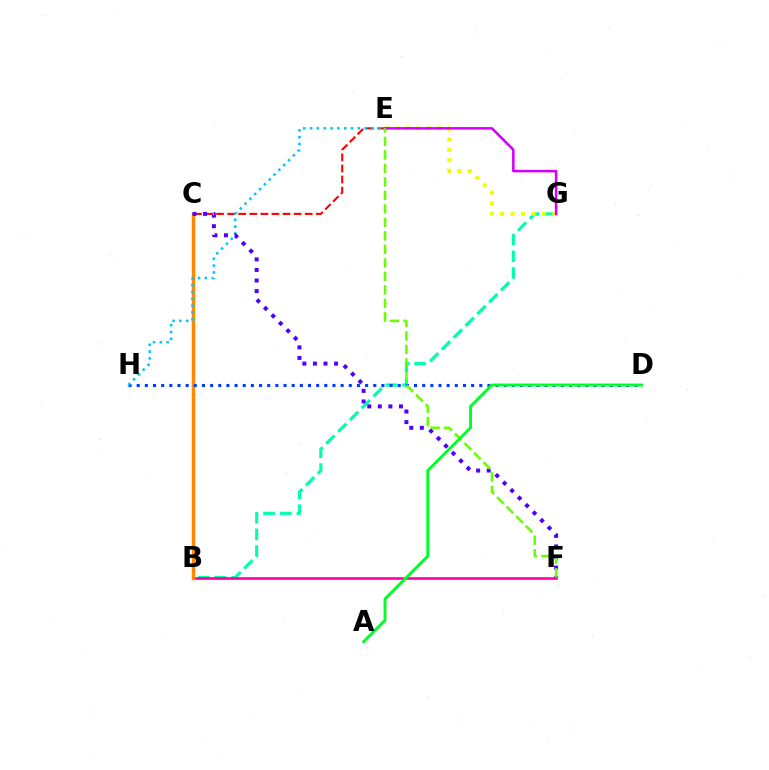{('B', 'G'): [{'color': '#00ffaf', 'line_style': 'dashed', 'thickness': 2.27}], ('E', 'G'): [{'color': '#eeff00', 'line_style': 'dotted', 'thickness': 2.84}, {'color': '#d600ff', 'line_style': 'solid', 'thickness': 1.83}], ('C', 'E'): [{'color': '#ff0000', 'line_style': 'dashed', 'thickness': 1.5}], ('B', 'F'): [{'color': '#ff00a0', 'line_style': 'solid', 'thickness': 1.89}], ('B', 'C'): [{'color': '#ff8800', 'line_style': 'solid', 'thickness': 2.49}], ('D', 'H'): [{'color': '#003fff', 'line_style': 'dotted', 'thickness': 2.22}], ('E', 'H'): [{'color': '#00c7ff', 'line_style': 'dotted', 'thickness': 1.85}], ('C', 'F'): [{'color': '#4f00ff', 'line_style': 'dotted', 'thickness': 2.87}], ('E', 'F'): [{'color': '#66ff00', 'line_style': 'dashed', 'thickness': 1.83}], ('A', 'D'): [{'color': '#00ff27', 'line_style': 'solid', 'thickness': 2.09}]}